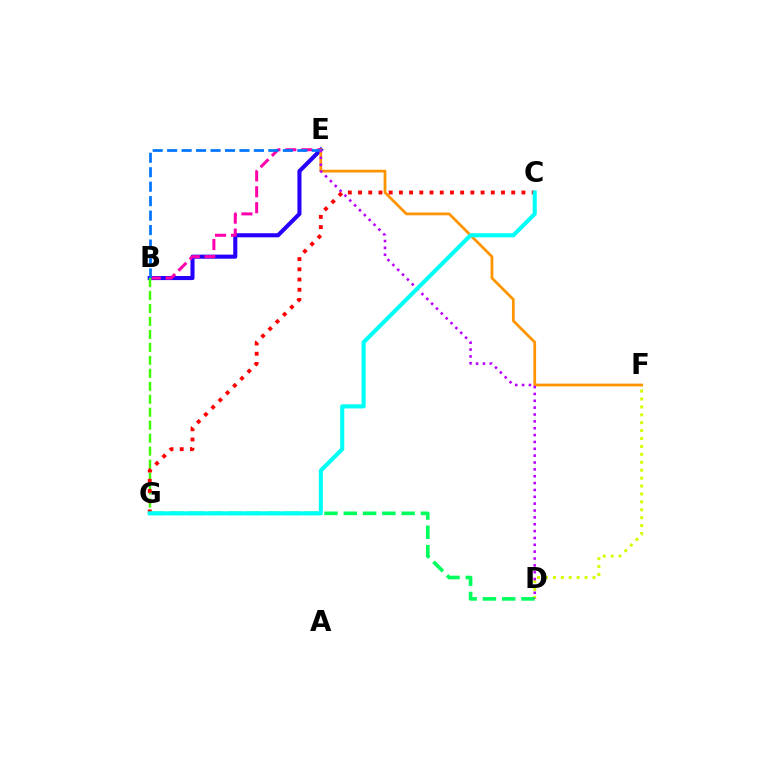{('D', 'F'): [{'color': '#d1ff00', 'line_style': 'dotted', 'thickness': 2.15}], ('D', 'G'): [{'color': '#00ff5c', 'line_style': 'dashed', 'thickness': 2.62}], ('B', 'E'): [{'color': '#2500ff', 'line_style': 'solid', 'thickness': 2.93}, {'color': '#ff00ac', 'line_style': 'dashed', 'thickness': 2.16}, {'color': '#0074ff', 'line_style': 'dashed', 'thickness': 1.96}], ('E', 'F'): [{'color': '#ff9400', 'line_style': 'solid', 'thickness': 1.99}], ('B', 'G'): [{'color': '#3dff00', 'line_style': 'dashed', 'thickness': 1.76}], ('D', 'E'): [{'color': '#b900ff', 'line_style': 'dotted', 'thickness': 1.86}], ('C', 'G'): [{'color': '#ff0000', 'line_style': 'dotted', 'thickness': 2.78}, {'color': '#00fff6', 'line_style': 'solid', 'thickness': 2.94}]}